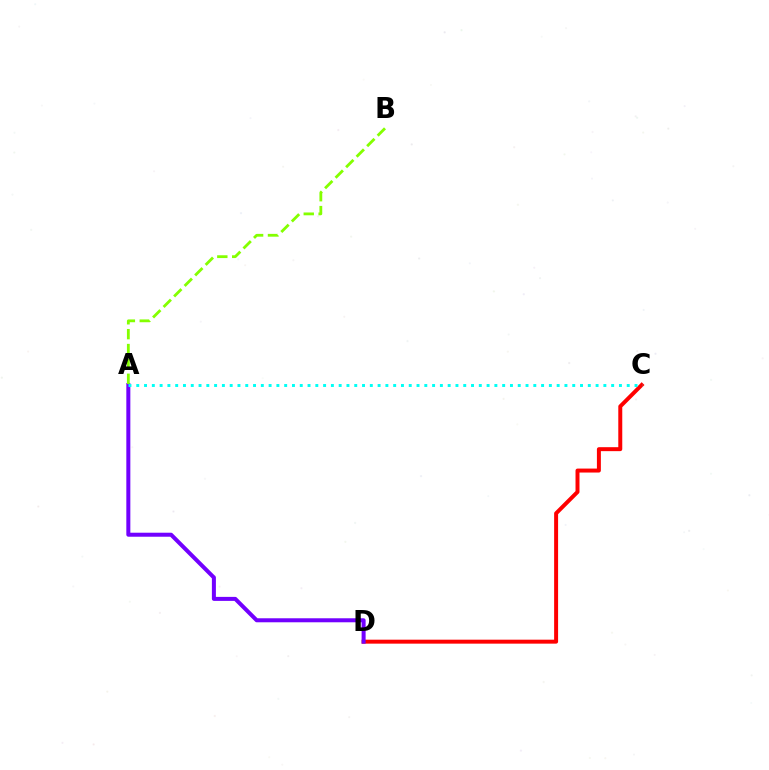{('C', 'D'): [{'color': '#ff0000', 'line_style': 'solid', 'thickness': 2.86}], ('A', 'D'): [{'color': '#7200ff', 'line_style': 'solid', 'thickness': 2.89}], ('A', 'C'): [{'color': '#00fff6', 'line_style': 'dotted', 'thickness': 2.12}], ('A', 'B'): [{'color': '#84ff00', 'line_style': 'dashed', 'thickness': 2.02}]}